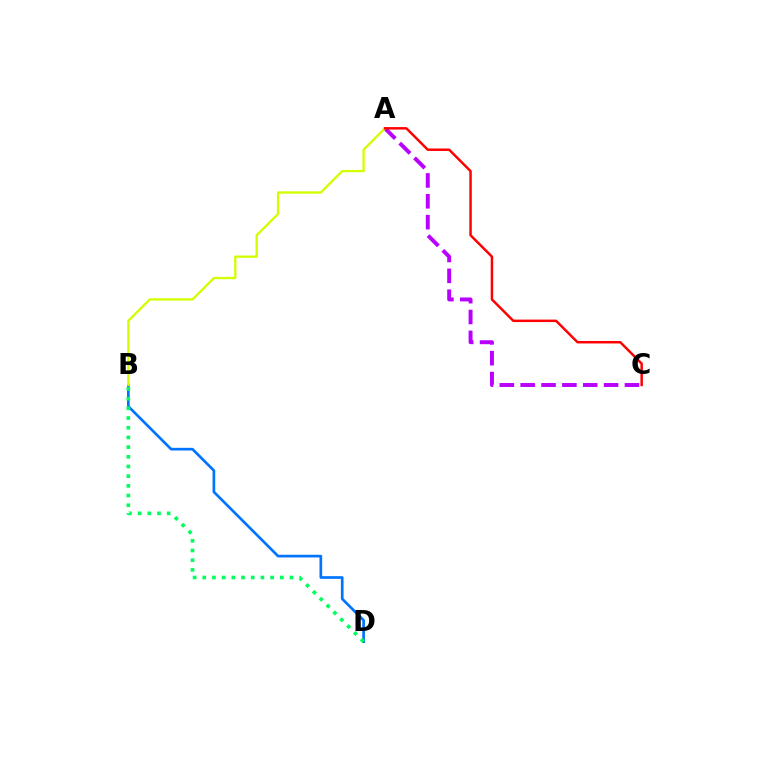{('A', 'C'): [{'color': '#b900ff', 'line_style': 'dashed', 'thickness': 2.83}, {'color': '#ff0000', 'line_style': 'solid', 'thickness': 1.78}], ('B', 'D'): [{'color': '#0074ff', 'line_style': 'solid', 'thickness': 1.93}, {'color': '#00ff5c', 'line_style': 'dotted', 'thickness': 2.63}], ('A', 'B'): [{'color': '#d1ff00', 'line_style': 'solid', 'thickness': 1.67}]}